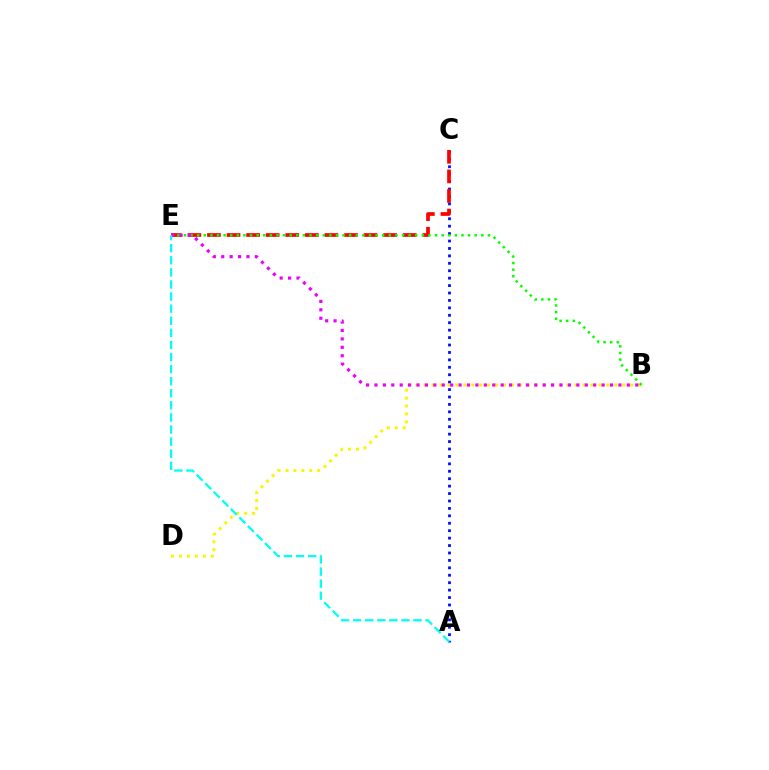{('A', 'C'): [{'color': '#0010ff', 'line_style': 'dotted', 'thickness': 2.02}], ('C', 'E'): [{'color': '#ff0000', 'line_style': 'dashed', 'thickness': 2.66}], ('B', 'D'): [{'color': '#fcf500', 'line_style': 'dotted', 'thickness': 2.16}], ('B', 'E'): [{'color': '#08ff00', 'line_style': 'dotted', 'thickness': 1.8}, {'color': '#ee00ff', 'line_style': 'dotted', 'thickness': 2.29}], ('A', 'E'): [{'color': '#00fff6', 'line_style': 'dashed', 'thickness': 1.64}]}